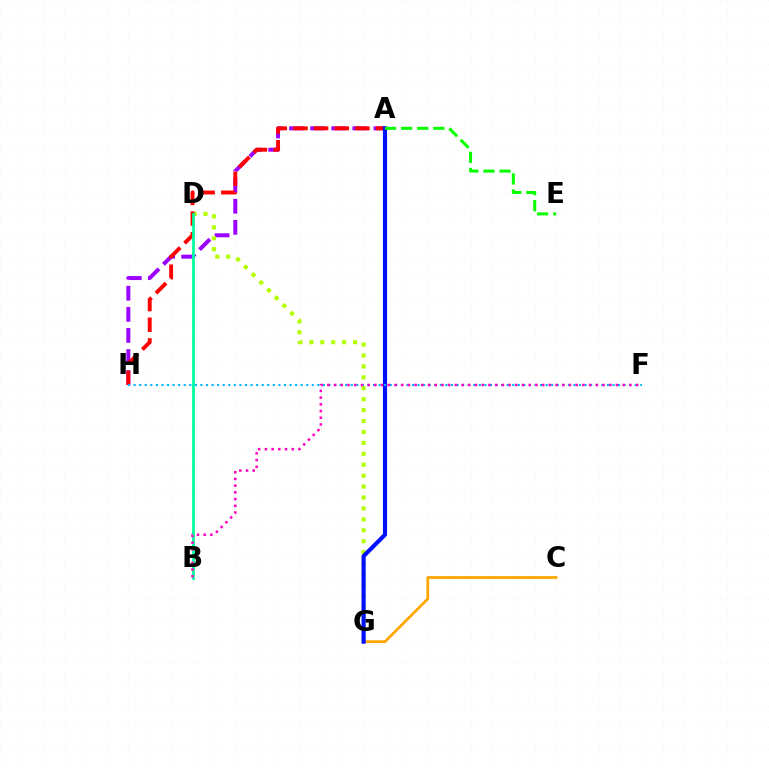{('A', 'H'): [{'color': '#9b00ff', 'line_style': 'dashed', 'thickness': 2.87}, {'color': '#ff0000', 'line_style': 'dashed', 'thickness': 2.8}], ('D', 'G'): [{'color': '#b3ff00', 'line_style': 'dotted', 'thickness': 2.97}], ('C', 'G'): [{'color': '#ffa500', 'line_style': 'solid', 'thickness': 1.98}], ('B', 'D'): [{'color': '#00ff9d', 'line_style': 'solid', 'thickness': 1.99}], ('A', 'G'): [{'color': '#0010ff', 'line_style': 'solid', 'thickness': 2.98}], ('F', 'H'): [{'color': '#00b5ff', 'line_style': 'dotted', 'thickness': 1.51}], ('B', 'F'): [{'color': '#ff00bd', 'line_style': 'dotted', 'thickness': 1.82}], ('A', 'E'): [{'color': '#08ff00', 'line_style': 'dashed', 'thickness': 2.18}]}